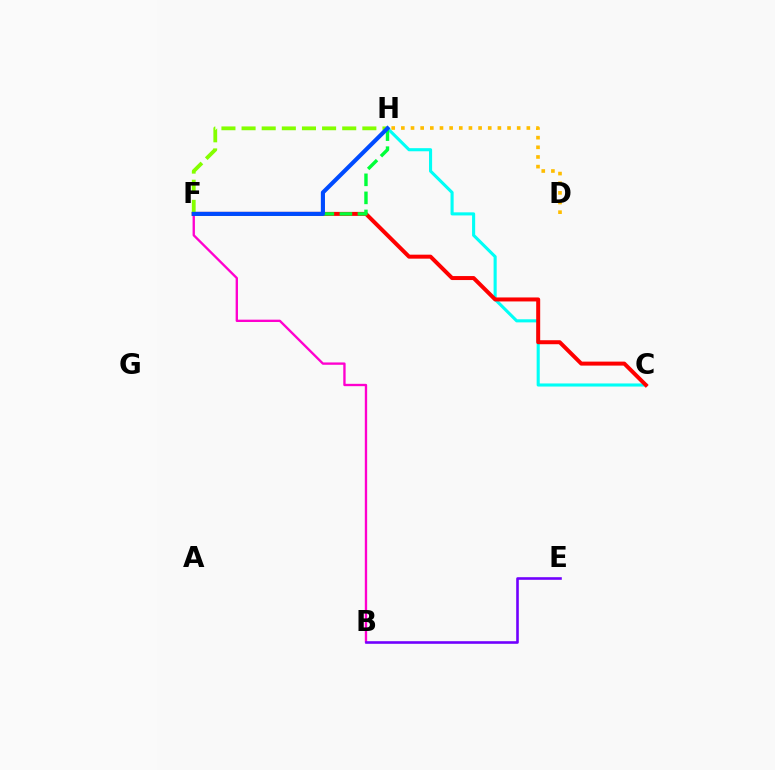{('B', 'F'): [{'color': '#ff00cf', 'line_style': 'solid', 'thickness': 1.69}], ('C', 'H'): [{'color': '#00fff6', 'line_style': 'solid', 'thickness': 2.23}], ('C', 'F'): [{'color': '#ff0000', 'line_style': 'solid', 'thickness': 2.87}], ('F', 'H'): [{'color': '#00ff39', 'line_style': 'dashed', 'thickness': 2.45}, {'color': '#84ff00', 'line_style': 'dashed', 'thickness': 2.73}, {'color': '#004bff', 'line_style': 'solid', 'thickness': 2.97}], ('D', 'H'): [{'color': '#ffbd00', 'line_style': 'dotted', 'thickness': 2.62}], ('B', 'E'): [{'color': '#7200ff', 'line_style': 'solid', 'thickness': 1.87}]}